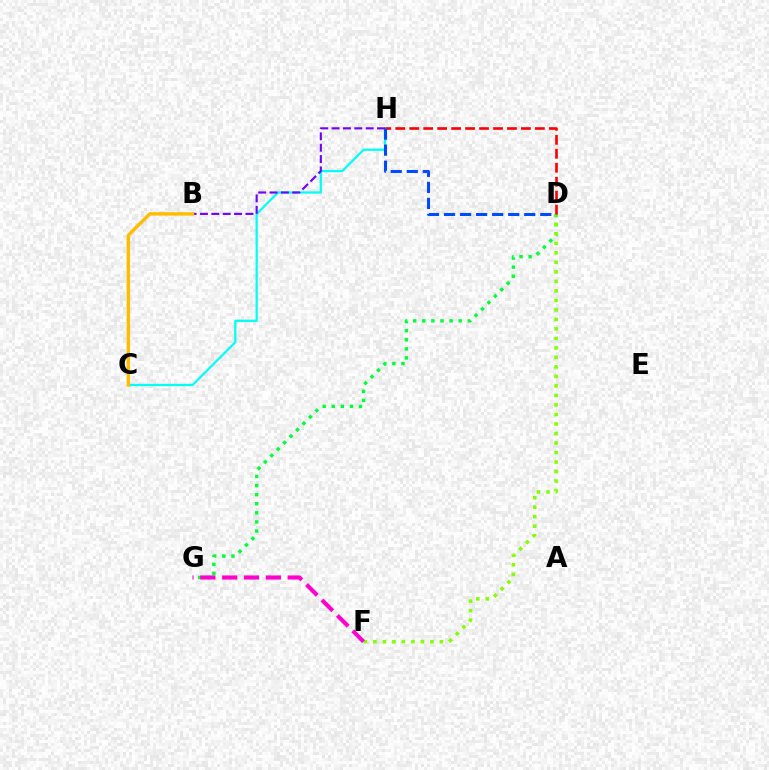{('D', 'G'): [{'color': '#00ff39', 'line_style': 'dotted', 'thickness': 2.47}], ('D', 'F'): [{'color': '#84ff00', 'line_style': 'dotted', 'thickness': 2.58}], ('C', 'H'): [{'color': '#00fff6', 'line_style': 'solid', 'thickness': 1.61}], ('B', 'H'): [{'color': '#7200ff', 'line_style': 'dashed', 'thickness': 1.54}], ('D', 'H'): [{'color': '#ff0000', 'line_style': 'dashed', 'thickness': 1.9}, {'color': '#004bff', 'line_style': 'dashed', 'thickness': 2.18}], ('F', 'G'): [{'color': '#ff00cf', 'line_style': 'dashed', 'thickness': 2.97}], ('B', 'C'): [{'color': '#ffbd00', 'line_style': 'solid', 'thickness': 2.45}]}